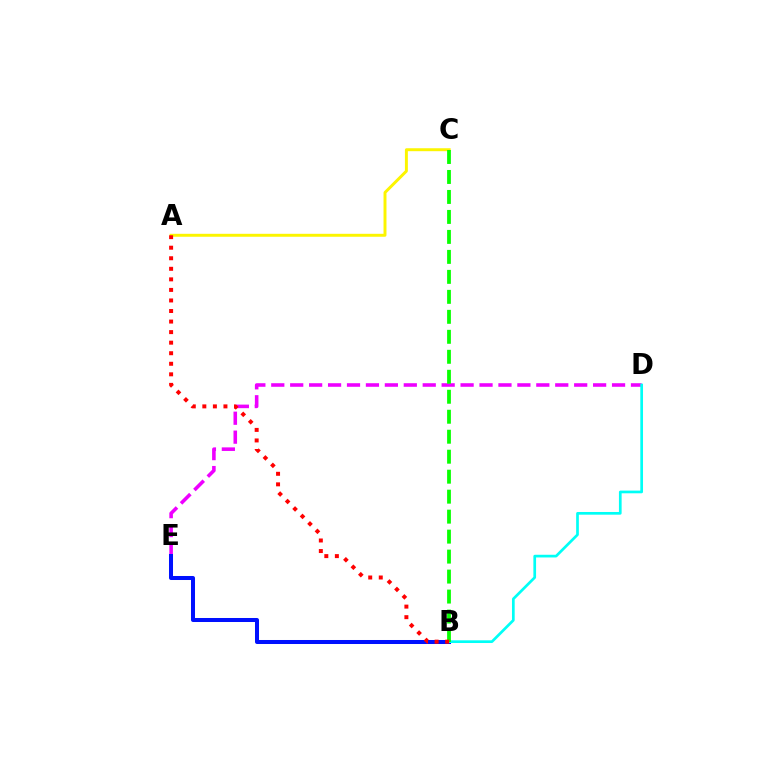{('D', 'E'): [{'color': '#ee00ff', 'line_style': 'dashed', 'thickness': 2.57}], ('B', 'E'): [{'color': '#0010ff', 'line_style': 'solid', 'thickness': 2.89}], ('A', 'C'): [{'color': '#fcf500', 'line_style': 'solid', 'thickness': 2.12}], ('B', 'D'): [{'color': '#00fff6', 'line_style': 'solid', 'thickness': 1.94}], ('B', 'C'): [{'color': '#08ff00', 'line_style': 'dashed', 'thickness': 2.71}], ('A', 'B'): [{'color': '#ff0000', 'line_style': 'dotted', 'thickness': 2.87}]}